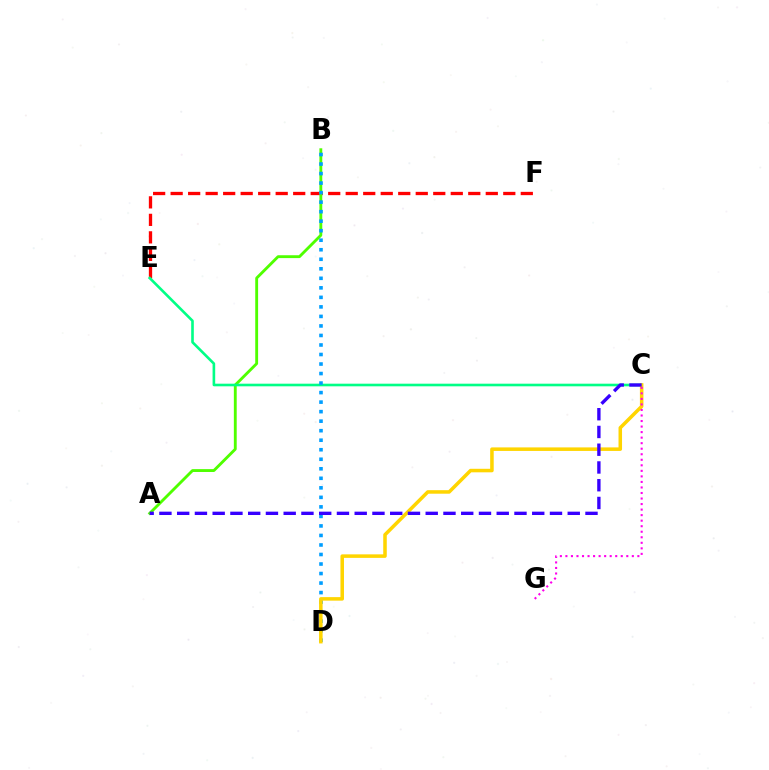{('E', 'F'): [{'color': '#ff0000', 'line_style': 'dashed', 'thickness': 2.38}], ('A', 'B'): [{'color': '#4fff00', 'line_style': 'solid', 'thickness': 2.06}], ('C', 'E'): [{'color': '#00ff86', 'line_style': 'solid', 'thickness': 1.89}], ('B', 'D'): [{'color': '#009eff', 'line_style': 'dotted', 'thickness': 2.59}], ('C', 'D'): [{'color': '#ffd500', 'line_style': 'solid', 'thickness': 2.54}], ('A', 'C'): [{'color': '#3700ff', 'line_style': 'dashed', 'thickness': 2.41}], ('C', 'G'): [{'color': '#ff00ed', 'line_style': 'dotted', 'thickness': 1.5}]}